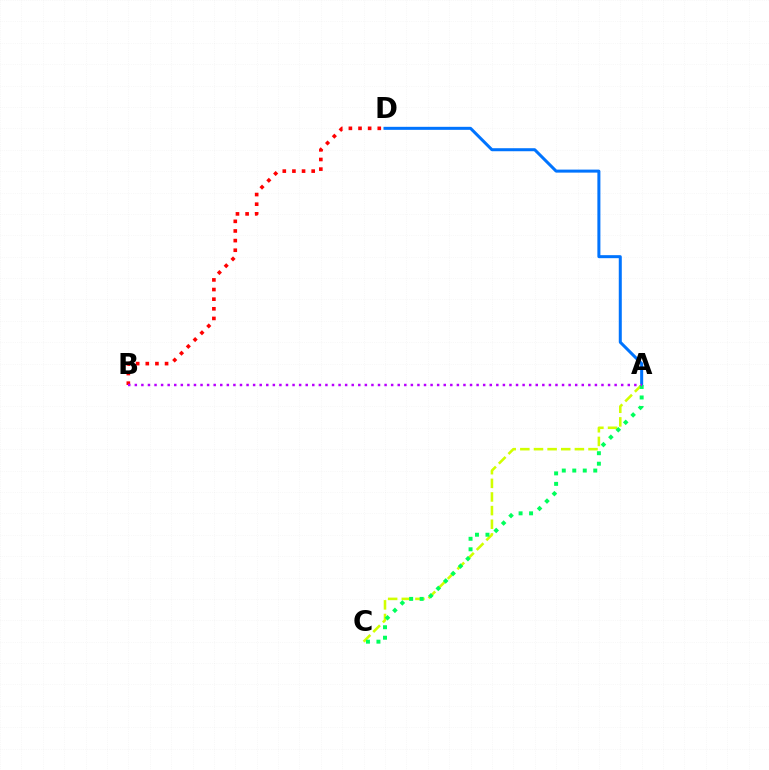{('A', 'D'): [{'color': '#0074ff', 'line_style': 'solid', 'thickness': 2.17}], ('B', 'D'): [{'color': '#ff0000', 'line_style': 'dotted', 'thickness': 2.62}], ('A', 'C'): [{'color': '#d1ff00', 'line_style': 'dashed', 'thickness': 1.85}, {'color': '#00ff5c', 'line_style': 'dotted', 'thickness': 2.85}], ('A', 'B'): [{'color': '#b900ff', 'line_style': 'dotted', 'thickness': 1.79}]}